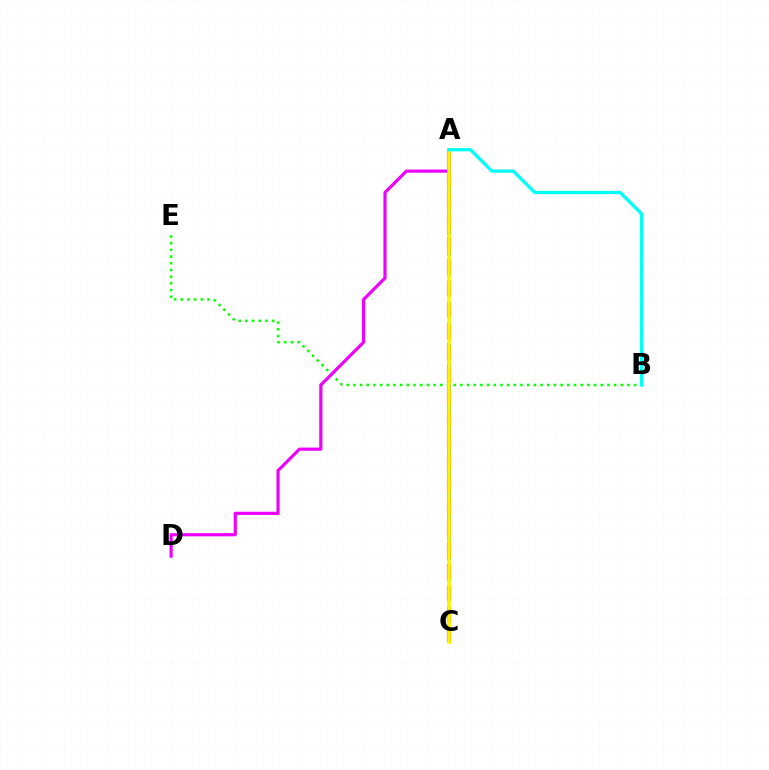{('A', 'C'): [{'color': '#0010ff', 'line_style': 'dashed', 'thickness': 2.76}, {'color': '#ff0000', 'line_style': 'dashed', 'thickness': 2.96}, {'color': '#fcf500', 'line_style': 'solid', 'thickness': 2.64}], ('B', 'E'): [{'color': '#08ff00', 'line_style': 'dotted', 'thickness': 1.82}], ('A', 'D'): [{'color': '#ee00ff', 'line_style': 'solid', 'thickness': 2.28}], ('A', 'B'): [{'color': '#00fff6', 'line_style': 'solid', 'thickness': 2.37}]}